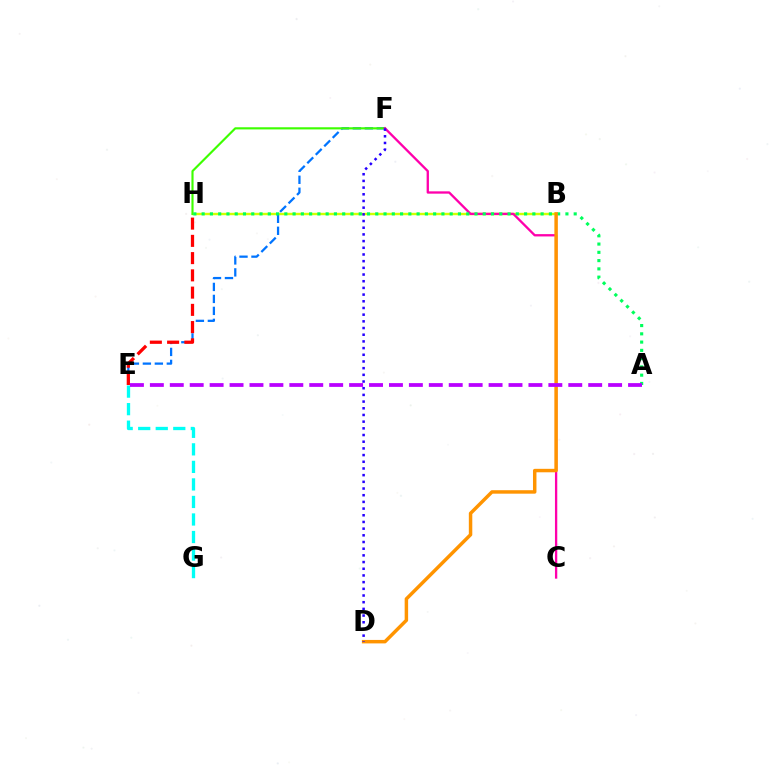{('B', 'H'): [{'color': '#d1ff00', 'line_style': 'solid', 'thickness': 1.73}], ('E', 'F'): [{'color': '#0074ff', 'line_style': 'dashed', 'thickness': 1.63}], ('F', 'H'): [{'color': '#3dff00', 'line_style': 'solid', 'thickness': 1.55}], ('C', 'F'): [{'color': '#ff00ac', 'line_style': 'solid', 'thickness': 1.67}], ('E', 'G'): [{'color': '#00fff6', 'line_style': 'dashed', 'thickness': 2.38}], ('E', 'H'): [{'color': '#ff0000', 'line_style': 'dashed', 'thickness': 2.34}], ('A', 'H'): [{'color': '#00ff5c', 'line_style': 'dotted', 'thickness': 2.25}], ('B', 'D'): [{'color': '#ff9400', 'line_style': 'solid', 'thickness': 2.49}], ('A', 'E'): [{'color': '#b900ff', 'line_style': 'dashed', 'thickness': 2.71}], ('D', 'F'): [{'color': '#2500ff', 'line_style': 'dotted', 'thickness': 1.82}]}